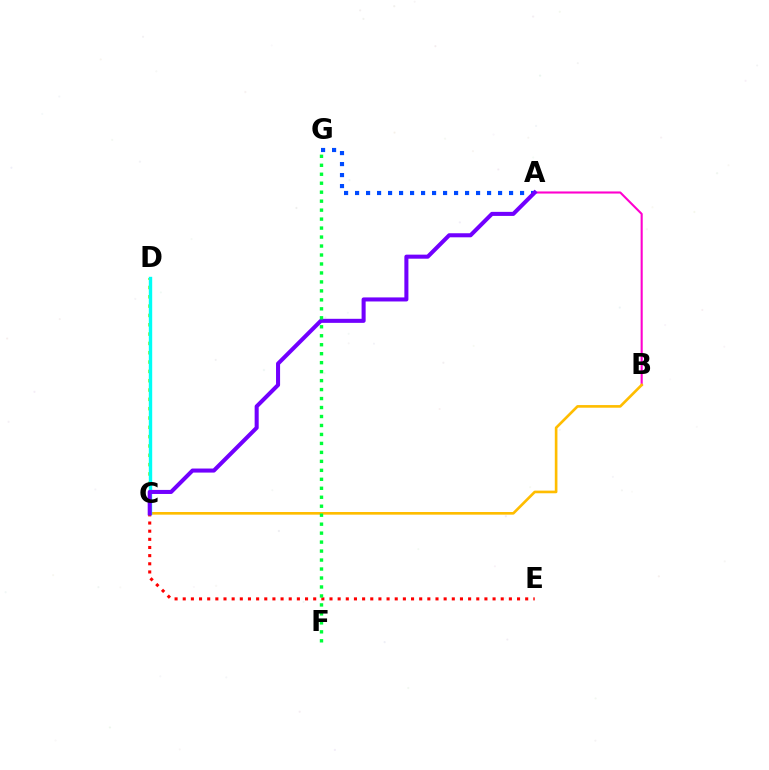{('A', 'B'): [{'color': '#ff00cf', 'line_style': 'solid', 'thickness': 1.51}], ('C', 'E'): [{'color': '#ff0000', 'line_style': 'dotted', 'thickness': 2.22}], ('A', 'G'): [{'color': '#004bff', 'line_style': 'dotted', 'thickness': 2.99}], ('B', 'C'): [{'color': '#ffbd00', 'line_style': 'solid', 'thickness': 1.91}], ('C', 'D'): [{'color': '#84ff00', 'line_style': 'dotted', 'thickness': 2.53}, {'color': '#00fff6', 'line_style': 'solid', 'thickness': 2.44}], ('A', 'C'): [{'color': '#7200ff', 'line_style': 'solid', 'thickness': 2.92}], ('F', 'G'): [{'color': '#00ff39', 'line_style': 'dotted', 'thickness': 2.44}]}